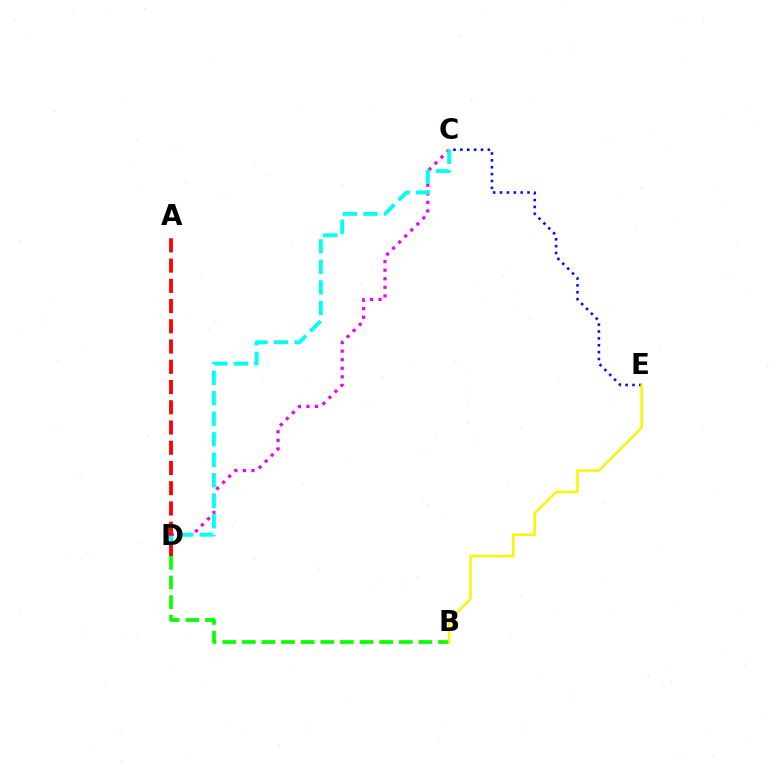{('C', 'D'): [{'color': '#ee00ff', 'line_style': 'dotted', 'thickness': 2.32}, {'color': '#00fff6', 'line_style': 'dashed', 'thickness': 2.79}], ('C', 'E'): [{'color': '#0010ff', 'line_style': 'dotted', 'thickness': 1.87}], ('B', 'D'): [{'color': '#08ff00', 'line_style': 'dashed', 'thickness': 2.67}], ('A', 'D'): [{'color': '#ff0000', 'line_style': 'dashed', 'thickness': 2.75}], ('B', 'E'): [{'color': '#fcf500', 'line_style': 'solid', 'thickness': 1.82}]}